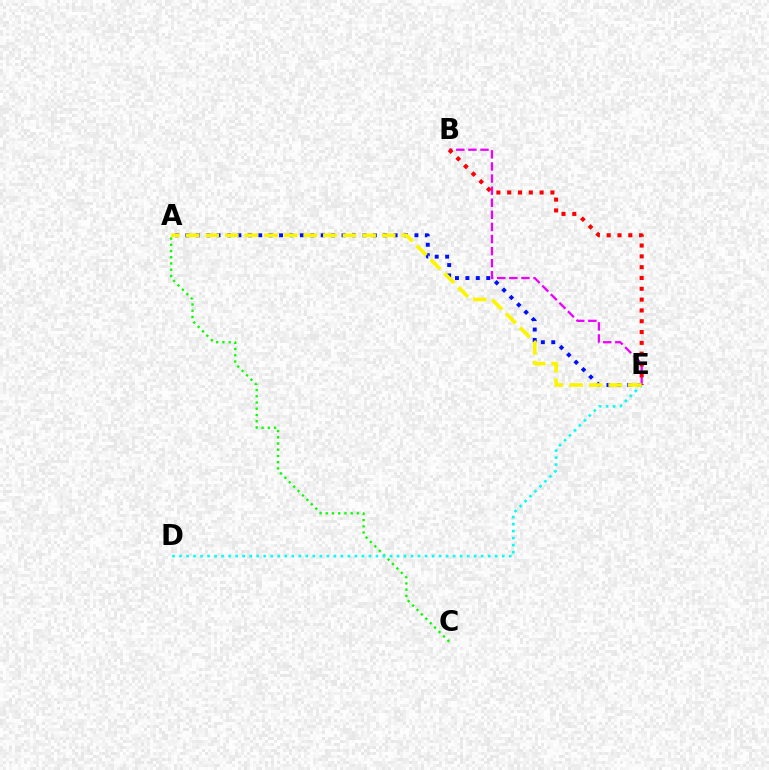{('A', 'C'): [{'color': '#08ff00', 'line_style': 'dotted', 'thickness': 1.69}], ('A', 'E'): [{'color': '#0010ff', 'line_style': 'dotted', 'thickness': 2.83}, {'color': '#fcf500', 'line_style': 'dashed', 'thickness': 2.66}], ('D', 'E'): [{'color': '#00fff6', 'line_style': 'dotted', 'thickness': 1.91}], ('B', 'E'): [{'color': '#ee00ff', 'line_style': 'dashed', 'thickness': 1.64}, {'color': '#ff0000', 'line_style': 'dotted', 'thickness': 2.94}]}